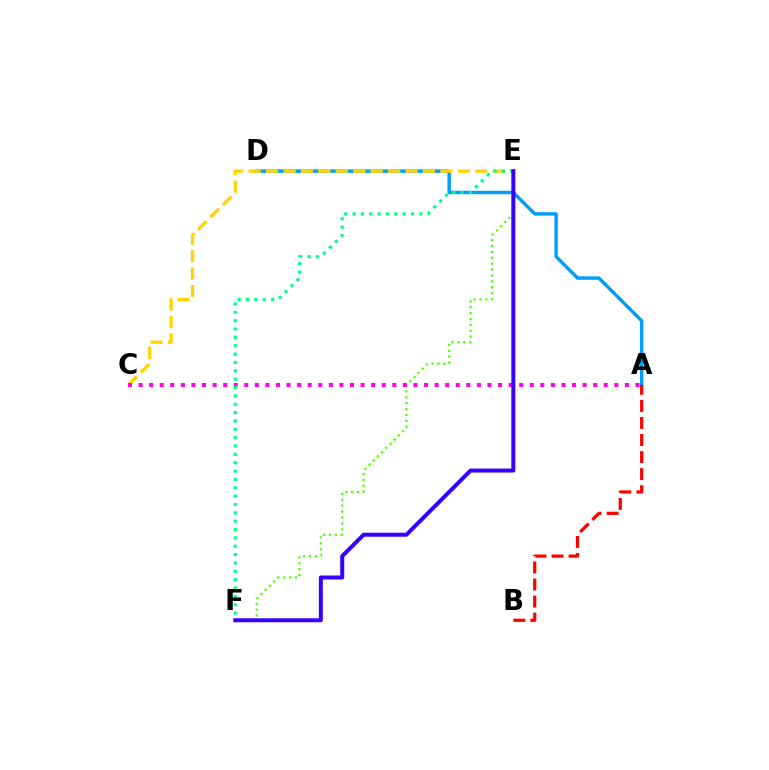{('A', 'D'): [{'color': '#009eff', 'line_style': 'solid', 'thickness': 2.48}], ('C', 'E'): [{'color': '#ffd500', 'line_style': 'dashed', 'thickness': 2.37}], ('E', 'F'): [{'color': '#4fff00', 'line_style': 'dotted', 'thickness': 1.6}, {'color': '#00ff86', 'line_style': 'dotted', 'thickness': 2.27}, {'color': '#3700ff', 'line_style': 'solid', 'thickness': 2.88}], ('A', 'B'): [{'color': '#ff0000', 'line_style': 'dashed', 'thickness': 2.32}], ('A', 'C'): [{'color': '#ff00ed', 'line_style': 'dotted', 'thickness': 2.87}]}